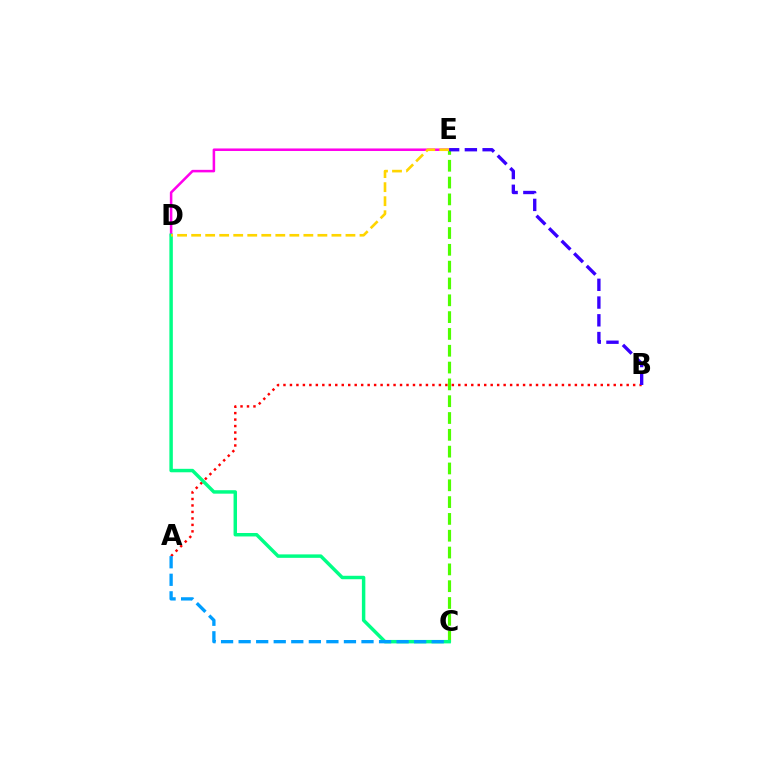{('A', 'B'): [{'color': '#ff0000', 'line_style': 'dotted', 'thickness': 1.76}], ('D', 'E'): [{'color': '#ff00ed', 'line_style': 'solid', 'thickness': 1.82}, {'color': '#ffd500', 'line_style': 'dashed', 'thickness': 1.91}], ('C', 'E'): [{'color': '#4fff00', 'line_style': 'dashed', 'thickness': 2.28}], ('C', 'D'): [{'color': '#00ff86', 'line_style': 'solid', 'thickness': 2.49}], ('A', 'C'): [{'color': '#009eff', 'line_style': 'dashed', 'thickness': 2.38}], ('B', 'E'): [{'color': '#3700ff', 'line_style': 'dashed', 'thickness': 2.41}]}